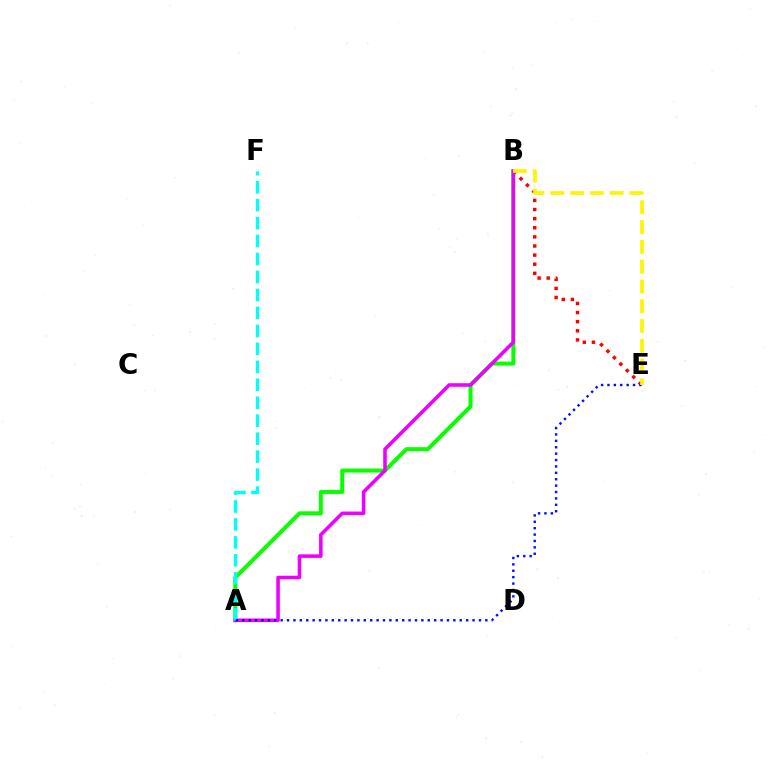{('A', 'B'): [{'color': '#08ff00', 'line_style': 'solid', 'thickness': 2.88}, {'color': '#ee00ff', 'line_style': 'solid', 'thickness': 2.57}], ('B', 'E'): [{'color': '#ff0000', 'line_style': 'dotted', 'thickness': 2.48}, {'color': '#fcf500', 'line_style': 'dashed', 'thickness': 2.69}], ('A', 'F'): [{'color': '#00fff6', 'line_style': 'dashed', 'thickness': 2.44}], ('A', 'E'): [{'color': '#0010ff', 'line_style': 'dotted', 'thickness': 1.74}]}